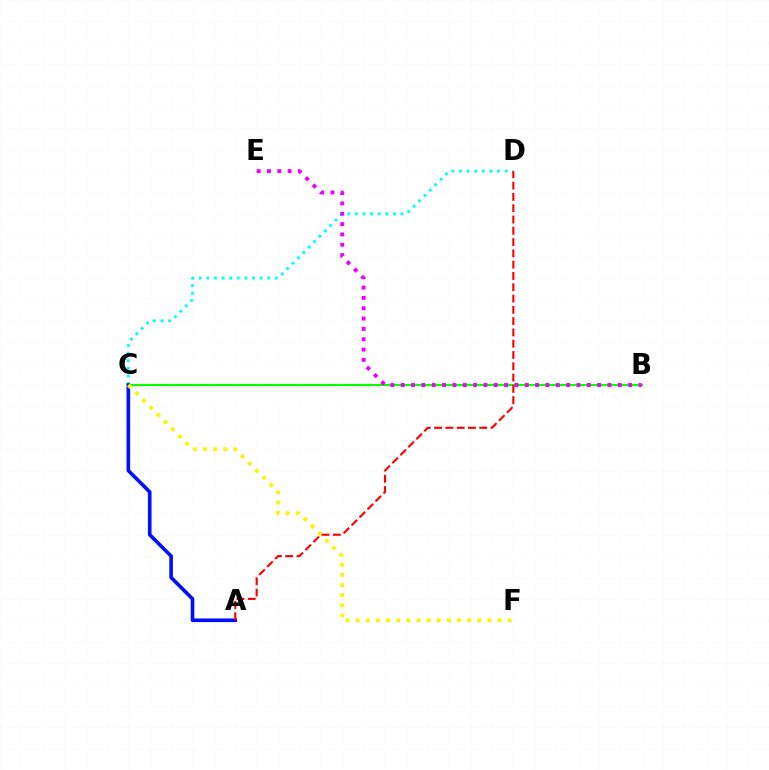{('B', 'C'): [{'color': '#08ff00', 'line_style': 'solid', 'thickness': 1.55}], ('C', 'D'): [{'color': '#00fff6', 'line_style': 'dotted', 'thickness': 2.07}], ('A', 'C'): [{'color': '#0010ff', 'line_style': 'solid', 'thickness': 2.61}], ('C', 'F'): [{'color': '#fcf500', 'line_style': 'dotted', 'thickness': 2.75}], ('B', 'E'): [{'color': '#ee00ff', 'line_style': 'dotted', 'thickness': 2.81}], ('A', 'D'): [{'color': '#ff0000', 'line_style': 'dashed', 'thickness': 1.53}]}